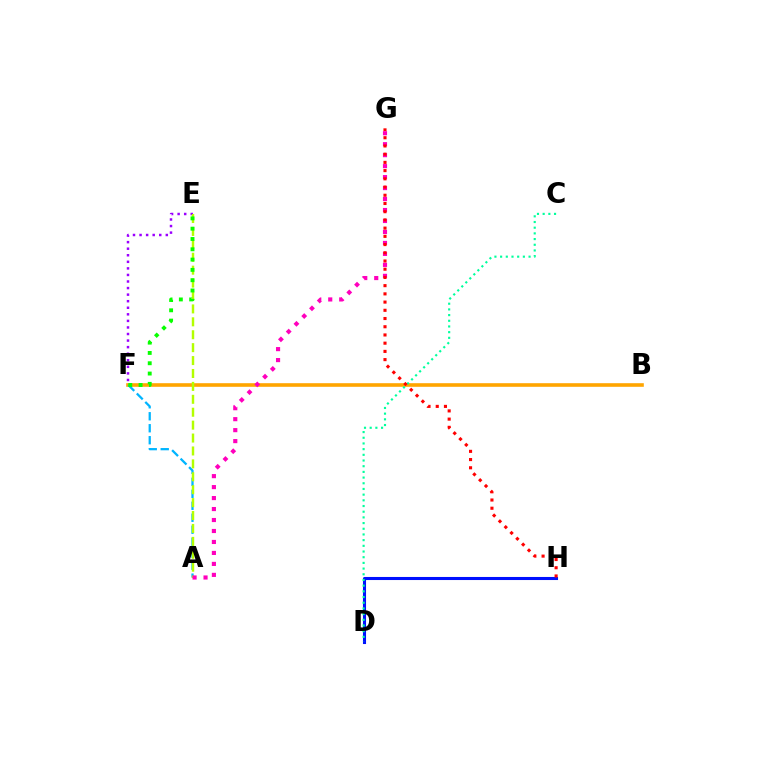{('E', 'F'): [{'color': '#9b00ff', 'line_style': 'dotted', 'thickness': 1.78}, {'color': '#08ff00', 'line_style': 'dotted', 'thickness': 2.8}], ('B', 'F'): [{'color': '#ffa500', 'line_style': 'solid', 'thickness': 2.6}], ('D', 'H'): [{'color': '#0010ff', 'line_style': 'solid', 'thickness': 2.21}], ('A', 'F'): [{'color': '#00b5ff', 'line_style': 'dashed', 'thickness': 1.63}], ('A', 'E'): [{'color': '#b3ff00', 'line_style': 'dashed', 'thickness': 1.75}], ('A', 'G'): [{'color': '#ff00bd', 'line_style': 'dotted', 'thickness': 2.98}], ('C', 'D'): [{'color': '#00ff9d', 'line_style': 'dotted', 'thickness': 1.55}], ('G', 'H'): [{'color': '#ff0000', 'line_style': 'dotted', 'thickness': 2.23}]}